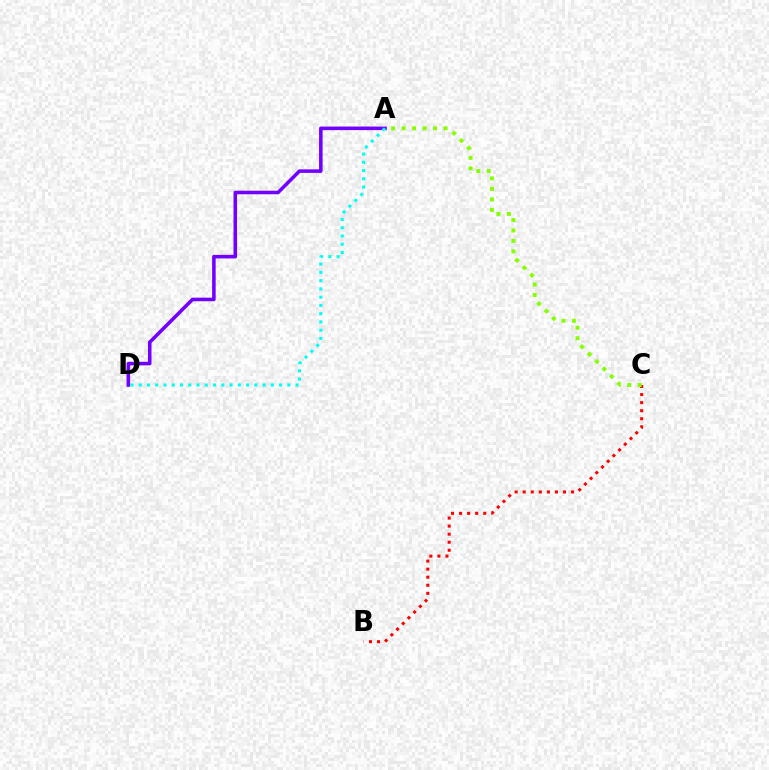{('B', 'C'): [{'color': '#ff0000', 'line_style': 'dotted', 'thickness': 2.19}], ('A', 'D'): [{'color': '#7200ff', 'line_style': 'solid', 'thickness': 2.56}, {'color': '#00fff6', 'line_style': 'dotted', 'thickness': 2.24}], ('A', 'C'): [{'color': '#84ff00', 'line_style': 'dotted', 'thickness': 2.85}]}